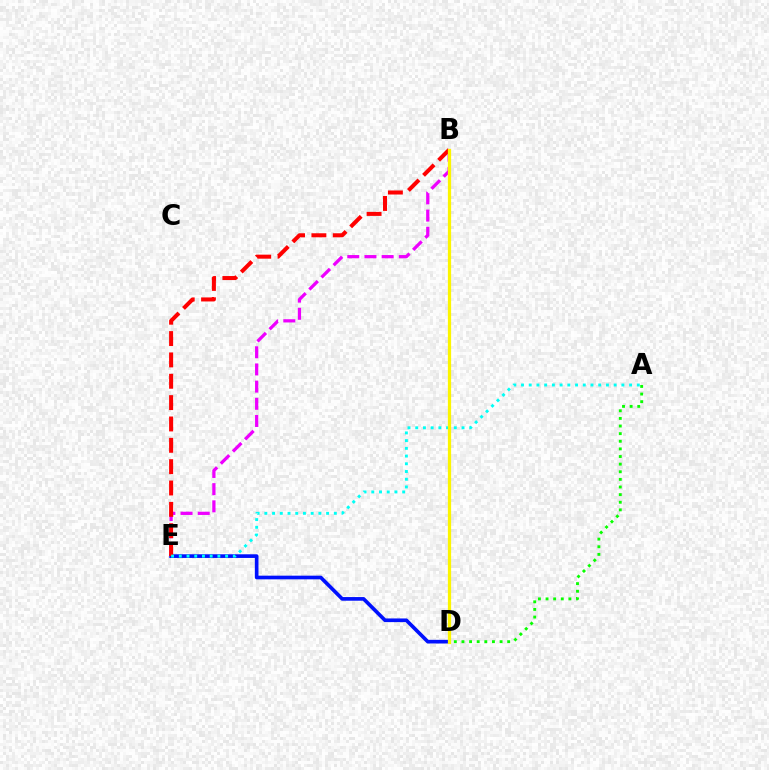{('B', 'E'): [{'color': '#ee00ff', 'line_style': 'dashed', 'thickness': 2.33}, {'color': '#ff0000', 'line_style': 'dashed', 'thickness': 2.9}], ('D', 'E'): [{'color': '#0010ff', 'line_style': 'solid', 'thickness': 2.64}], ('A', 'D'): [{'color': '#08ff00', 'line_style': 'dotted', 'thickness': 2.07}], ('A', 'E'): [{'color': '#00fff6', 'line_style': 'dotted', 'thickness': 2.1}], ('B', 'D'): [{'color': '#fcf500', 'line_style': 'solid', 'thickness': 2.34}]}